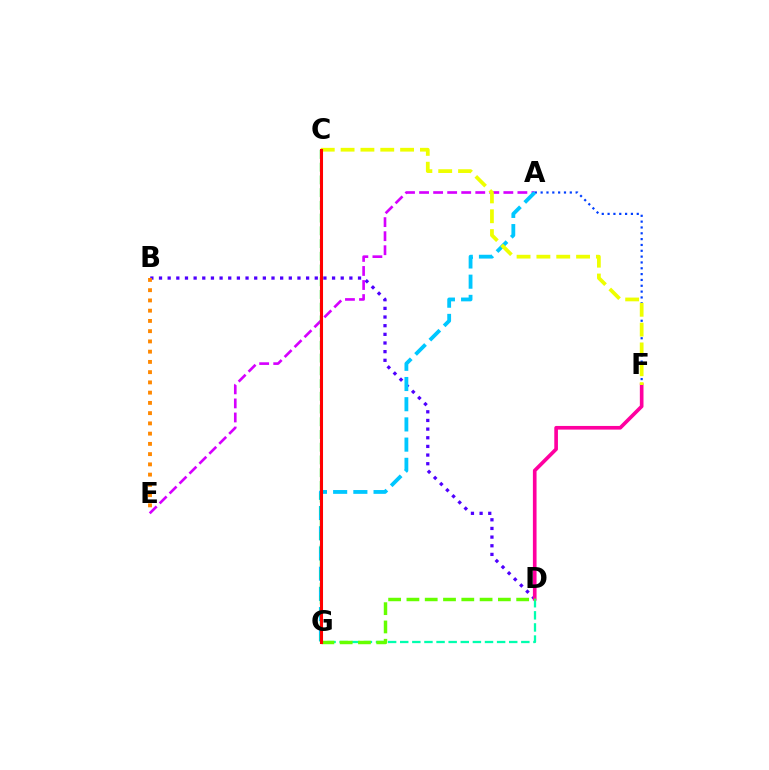{('B', 'D'): [{'color': '#4f00ff', 'line_style': 'dotted', 'thickness': 2.35}], ('D', 'F'): [{'color': '#ff00a0', 'line_style': 'solid', 'thickness': 2.63}], ('A', 'E'): [{'color': '#d600ff', 'line_style': 'dashed', 'thickness': 1.91}], ('A', 'F'): [{'color': '#003fff', 'line_style': 'dotted', 'thickness': 1.58}], ('A', 'G'): [{'color': '#00c7ff', 'line_style': 'dashed', 'thickness': 2.74}], ('C', 'F'): [{'color': '#eeff00', 'line_style': 'dashed', 'thickness': 2.69}], ('D', 'G'): [{'color': '#00ffaf', 'line_style': 'dashed', 'thickness': 1.65}, {'color': '#66ff00', 'line_style': 'dashed', 'thickness': 2.48}], ('C', 'G'): [{'color': '#00ff27', 'line_style': 'dashed', 'thickness': 1.73}, {'color': '#ff0000', 'line_style': 'solid', 'thickness': 2.21}], ('B', 'E'): [{'color': '#ff8800', 'line_style': 'dotted', 'thickness': 2.78}]}